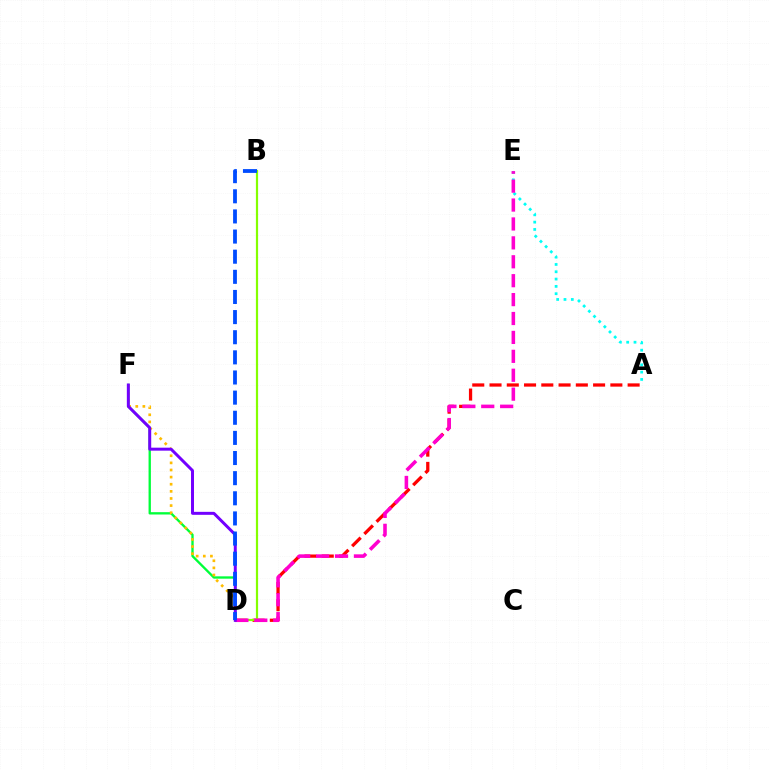{('D', 'F'): [{'color': '#00ff39', 'line_style': 'solid', 'thickness': 1.68}, {'color': '#ffbd00', 'line_style': 'dotted', 'thickness': 1.93}, {'color': '#7200ff', 'line_style': 'solid', 'thickness': 2.14}], ('A', 'D'): [{'color': '#ff0000', 'line_style': 'dashed', 'thickness': 2.35}], ('A', 'E'): [{'color': '#00fff6', 'line_style': 'dotted', 'thickness': 1.99}], ('B', 'D'): [{'color': '#84ff00', 'line_style': 'solid', 'thickness': 1.58}, {'color': '#004bff', 'line_style': 'dashed', 'thickness': 2.74}], ('D', 'E'): [{'color': '#ff00cf', 'line_style': 'dashed', 'thickness': 2.57}]}